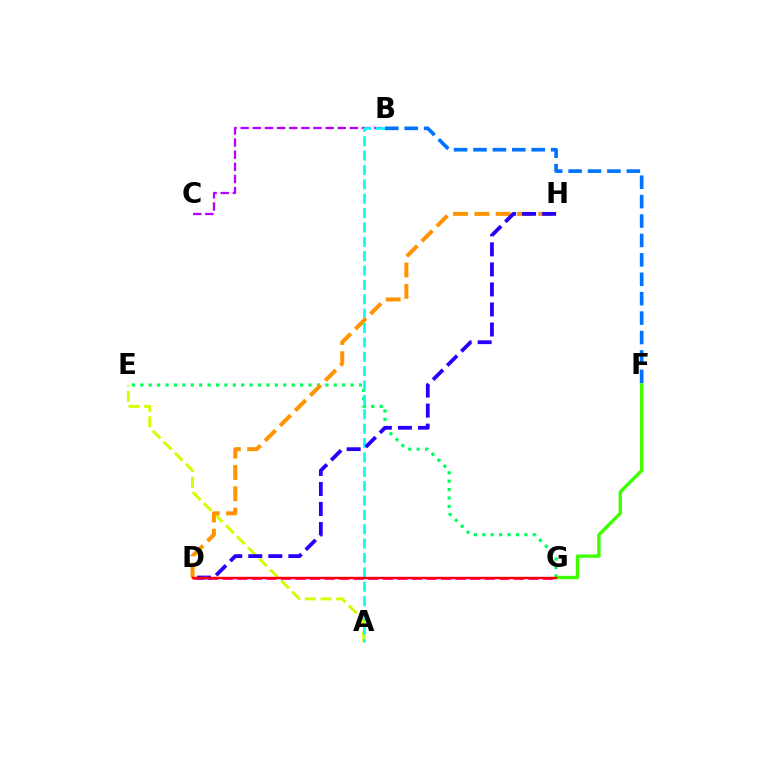{('B', 'C'): [{'color': '#b900ff', 'line_style': 'dashed', 'thickness': 1.65}], ('E', 'G'): [{'color': '#00ff5c', 'line_style': 'dotted', 'thickness': 2.29}], ('A', 'E'): [{'color': '#d1ff00', 'line_style': 'dashed', 'thickness': 2.12}], ('A', 'B'): [{'color': '#00fff6', 'line_style': 'dashed', 'thickness': 1.95}], ('D', 'H'): [{'color': '#ff9400', 'line_style': 'dashed', 'thickness': 2.9}, {'color': '#2500ff', 'line_style': 'dashed', 'thickness': 2.72}], ('D', 'G'): [{'color': '#ff00ac', 'line_style': 'dashed', 'thickness': 1.98}, {'color': '#ff0000', 'line_style': 'solid', 'thickness': 1.72}], ('F', 'G'): [{'color': '#3dff00', 'line_style': 'solid', 'thickness': 2.42}], ('B', 'F'): [{'color': '#0074ff', 'line_style': 'dashed', 'thickness': 2.64}]}